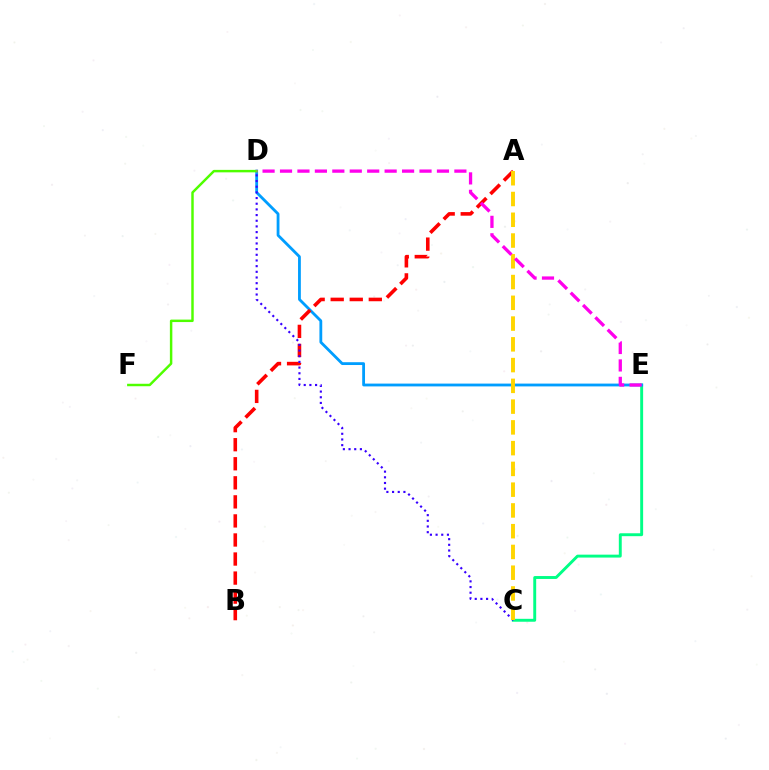{('C', 'E'): [{'color': '#00ff86', 'line_style': 'solid', 'thickness': 2.1}], ('D', 'E'): [{'color': '#009eff', 'line_style': 'solid', 'thickness': 2.02}, {'color': '#ff00ed', 'line_style': 'dashed', 'thickness': 2.37}], ('A', 'B'): [{'color': '#ff0000', 'line_style': 'dashed', 'thickness': 2.59}], ('D', 'F'): [{'color': '#4fff00', 'line_style': 'solid', 'thickness': 1.77}], ('C', 'D'): [{'color': '#3700ff', 'line_style': 'dotted', 'thickness': 1.54}], ('A', 'C'): [{'color': '#ffd500', 'line_style': 'dashed', 'thickness': 2.82}]}